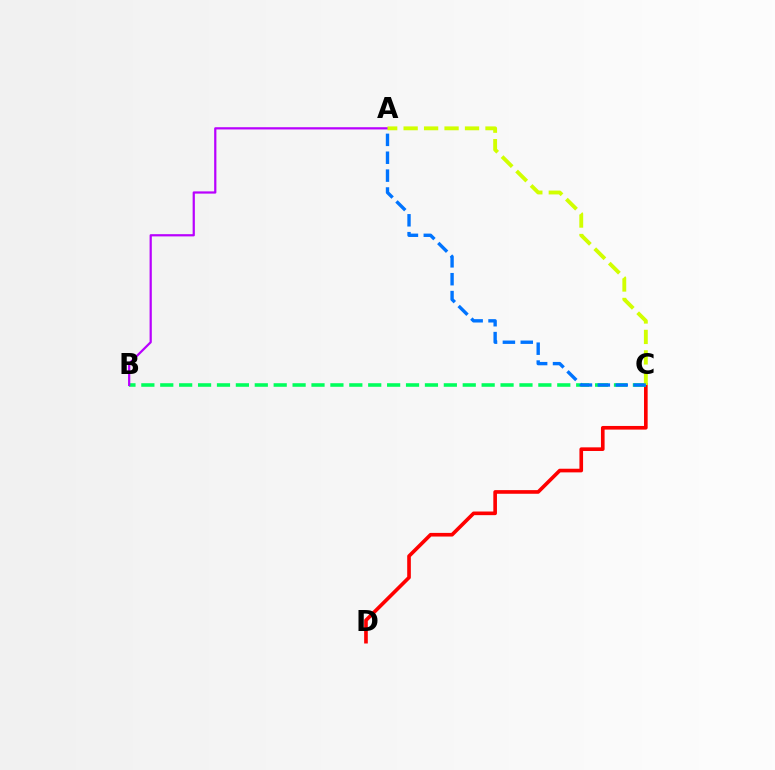{('C', 'D'): [{'color': '#ff0000', 'line_style': 'solid', 'thickness': 2.62}], ('B', 'C'): [{'color': '#00ff5c', 'line_style': 'dashed', 'thickness': 2.57}], ('A', 'B'): [{'color': '#b900ff', 'line_style': 'solid', 'thickness': 1.6}], ('A', 'C'): [{'color': '#d1ff00', 'line_style': 'dashed', 'thickness': 2.78}, {'color': '#0074ff', 'line_style': 'dashed', 'thickness': 2.43}]}